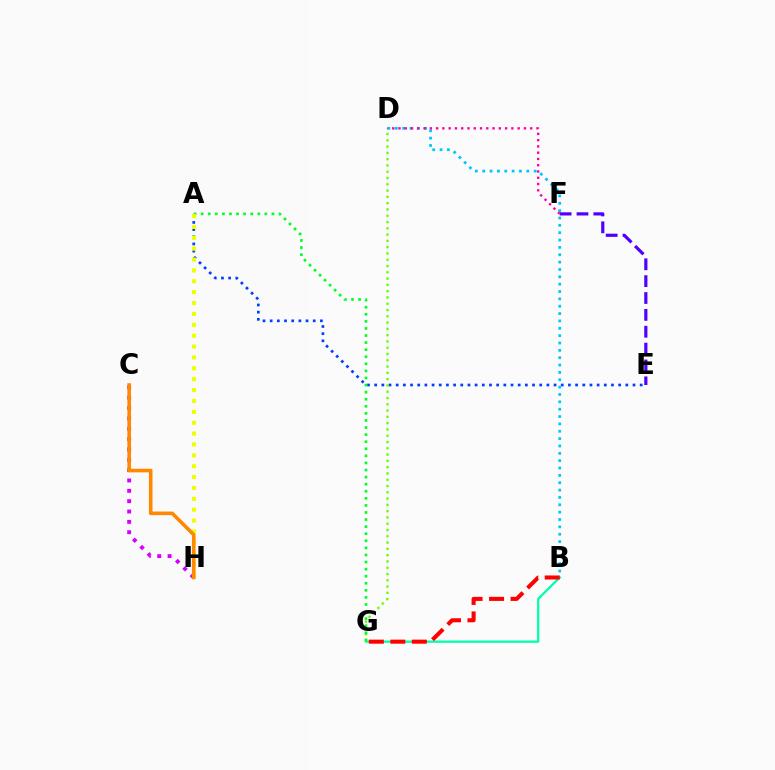{('A', 'E'): [{'color': '#003fff', 'line_style': 'dotted', 'thickness': 1.95}], ('B', 'G'): [{'color': '#00ffaf', 'line_style': 'solid', 'thickness': 1.64}, {'color': '#ff0000', 'line_style': 'dashed', 'thickness': 2.92}], ('D', 'G'): [{'color': '#66ff00', 'line_style': 'dotted', 'thickness': 1.71}], ('A', 'G'): [{'color': '#00ff27', 'line_style': 'dotted', 'thickness': 1.92}], ('B', 'D'): [{'color': '#00c7ff', 'line_style': 'dotted', 'thickness': 2.0}], ('E', 'F'): [{'color': '#4f00ff', 'line_style': 'dashed', 'thickness': 2.29}], ('D', 'F'): [{'color': '#ff00a0', 'line_style': 'dotted', 'thickness': 1.7}], ('C', 'H'): [{'color': '#d600ff', 'line_style': 'dotted', 'thickness': 2.81}, {'color': '#ff8800', 'line_style': 'solid', 'thickness': 2.59}], ('A', 'H'): [{'color': '#eeff00', 'line_style': 'dotted', 'thickness': 2.96}]}